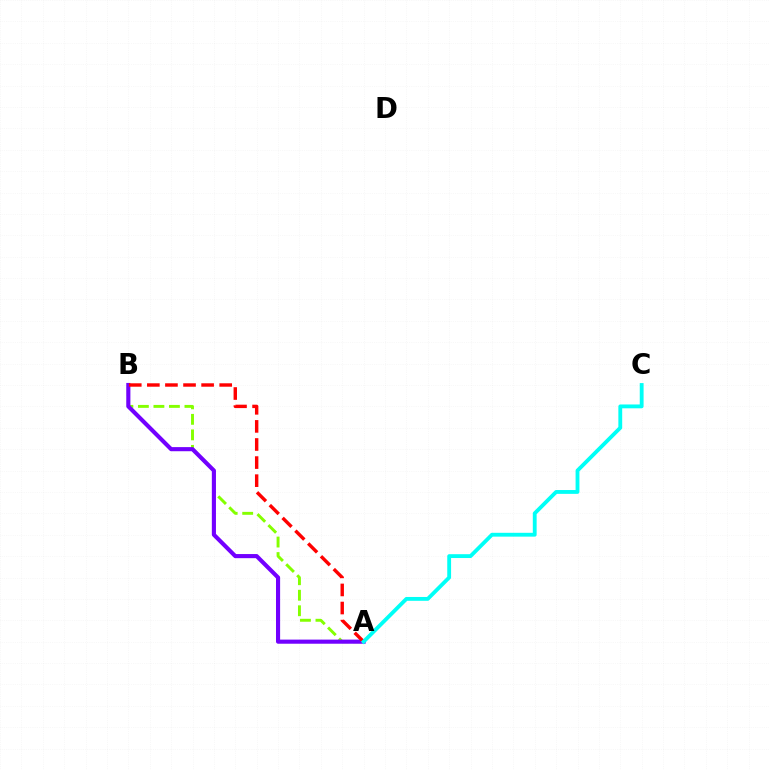{('A', 'B'): [{'color': '#84ff00', 'line_style': 'dashed', 'thickness': 2.11}, {'color': '#7200ff', 'line_style': 'solid', 'thickness': 2.96}, {'color': '#ff0000', 'line_style': 'dashed', 'thickness': 2.46}], ('A', 'C'): [{'color': '#00fff6', 'line_style': 'solid', 'thickness': 2.76}]}